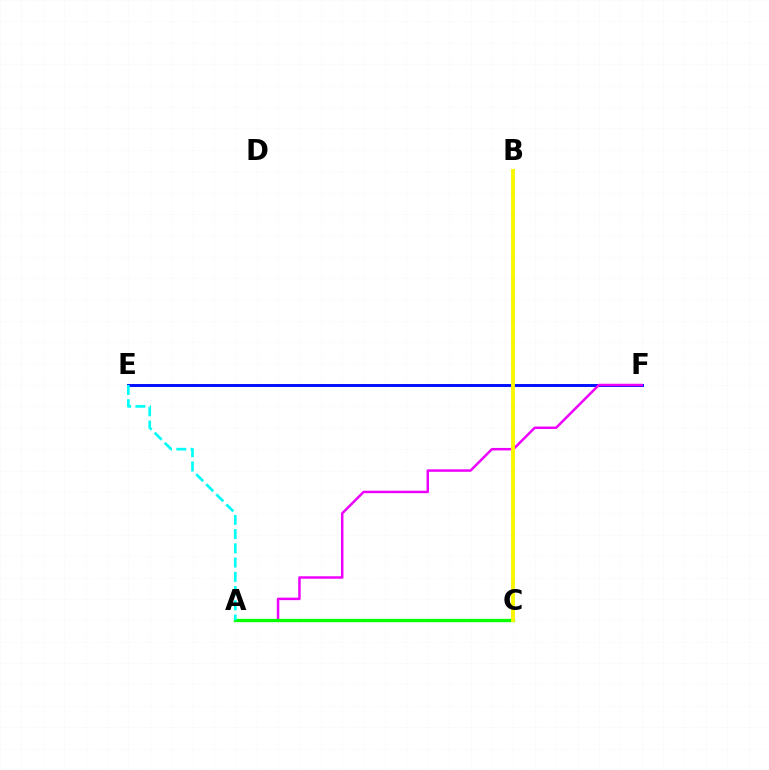{('E', 'F'): [{'color': '#0010ff', 'line_style': 'solid', 'thickness': 2.12}], ('A', 'C'): [{'color': '#ff0000', 'line_style': 'dotted', 'thickness': 1.84}, {'color': '#08ff00', 'line_style': 'solid', 'thickness': 2.4}], ('A', 'F'): [{'color': '#ee00ff', 'line_style': 'solid', 'thickness': 1.79}], ('A', 'E'): [{'color': '#00fff6', 'line_style': 'dashed', 'thickness': 1.93}], ('B', 'C'): [{'color': '#fcf500', 'line_style': 'solid', 'thickness': 2.8}]}